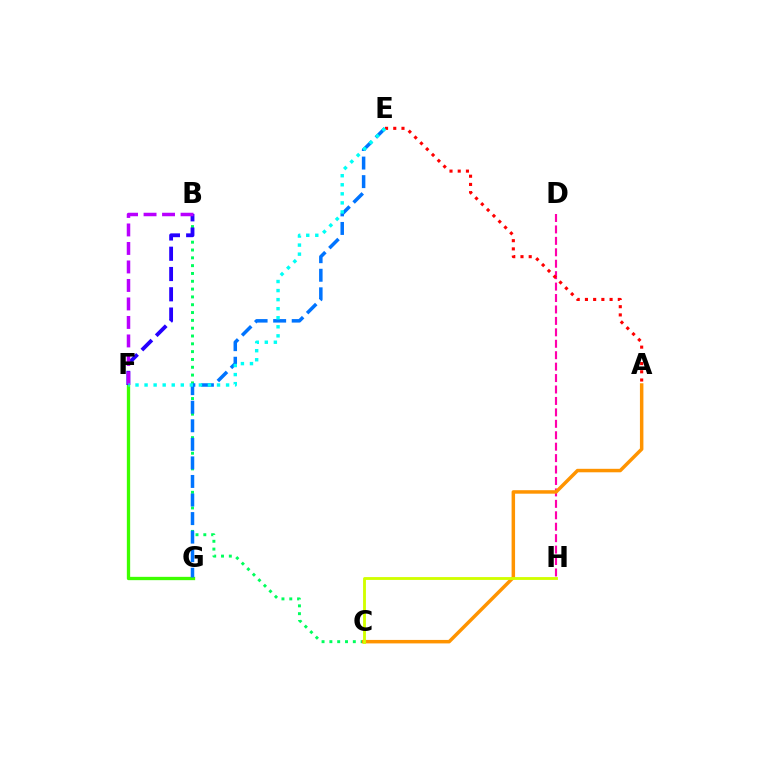{('D', 'H'): [{'color': '#ff00ac', 'line_style': 'dashed', 'thickness': 1.55}], ('B', 'C'): [{'color': '#00ff5c', 'line_style': 'dotted', 'thickness': 2.12}], ('F', 'G'): [{'color': '#3dff00', 'line_style': 'solid', 'thickness': 2.38}], ('B', 'F'): [{'color': '#2500ff', 'line_style': 'dashed', 'thickness': 2.75}, {'color': '#b900ff', 'line_style': 'dashed', 'thickness': 2.51}], ('E', 'G'): [{'color': '#0074ff', 'line_style': 'dashed', 'thickness': 2.52}], ('A', 'C'): [{'color': '#ff9400', 'line_style': 'solid', 'thickness': 2.51}], ('A', 'E'): [{'color': '#ff0000', 'line_style': 'dotted', 'thickness': 2.23}], ('C', 'H'): [{'color': '#d1ff00', 'line_style': 'solid', 'thickness': 2.05}], ('E', 'F'): [{'color': '#00fff6', 'line_style': 'dotted', 'thickness': 2.46}]}